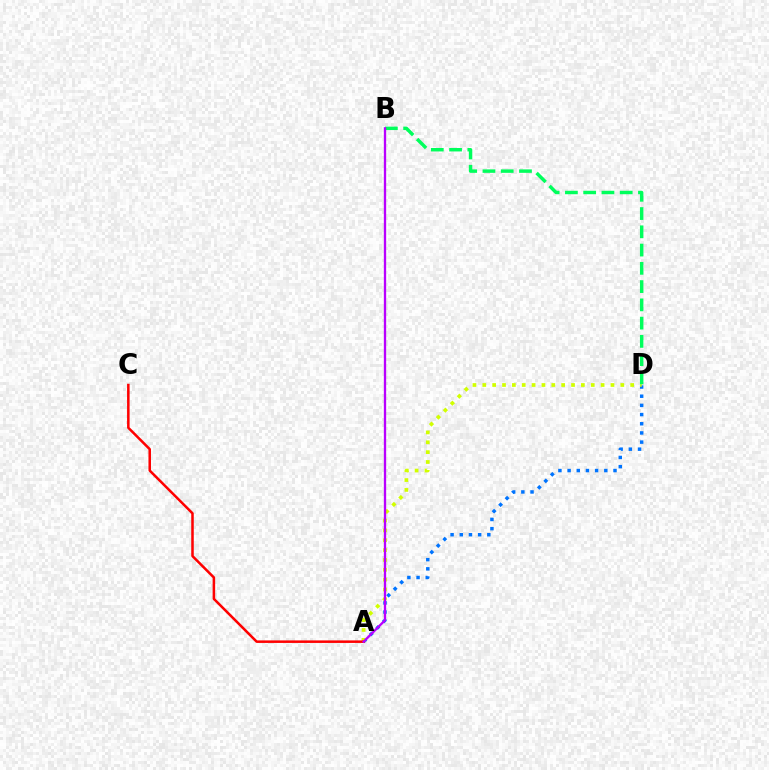{('A', 'D'): [{'color': '#0074ff', 'line_style': 'dotted', 'thickness': 2.49}, {'color': '#d1ff00', 'line_style': 'dotted', 'thickness': 2.68}], ('A', 'C'): [{'color': '#ff0000', 'line_style': 'solid', 'thickness': 1.82}], ('B', 'D'): [{'color': '#00ff5c', 'line_style': 'dashed', 'thickness': 2.48}], ('A', 'B'): [{'color': '#b900ff', 'line_style': 'solid', 'thickness': 1.67}]}